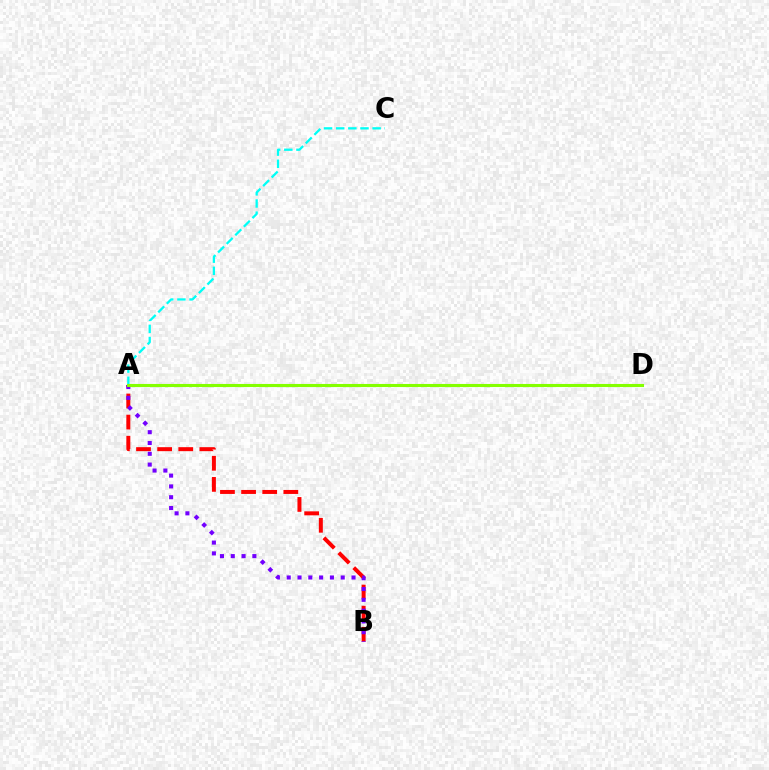{('A', 'B'): [{'color': '#ff0000', 'line_style': 'dashed', 'thickness': 2.87}, {'color': '#7200ff', 'line_style': 'dotted', 'thickness': 2.93}], ('A', 'C'): [{'color': '#00fff6', 'line_style': 'dashed', 'thickness': 1.65}], ('A', 'D'): [{'color': '#84ff00', 'line_style': 'solid', 'thickness': 2.22}]}